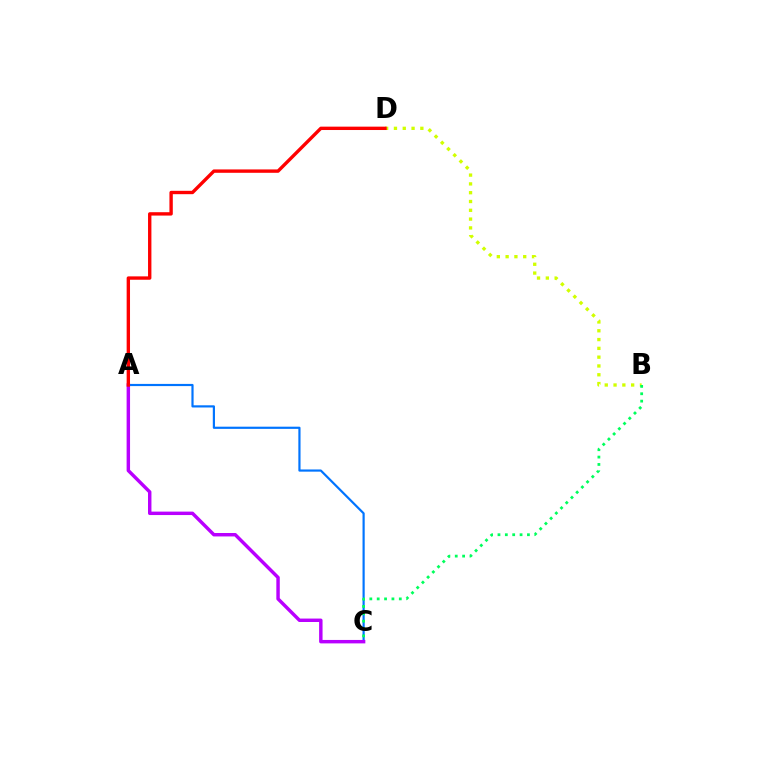{('A', 'C'): [{'color': '#0074ff', 'line_style': 'solid', 'thickness': 1.57}, {'color': '#b900ff', 'line_style': 'solid', 'thickness': 2.48}], ('B', 'D'): [{'color': '#d1ff00', 'line_style': 'dotted', 'thickness': 2.39}], ('A', 'D'): [{'color': '#ff0000', 'line_style': 'solid', 'thickness': 2.43}], ('B', 'C'): [{'color': '#00ff5c', 'line_style': 'dotted', 'thickness': 2.0}]}